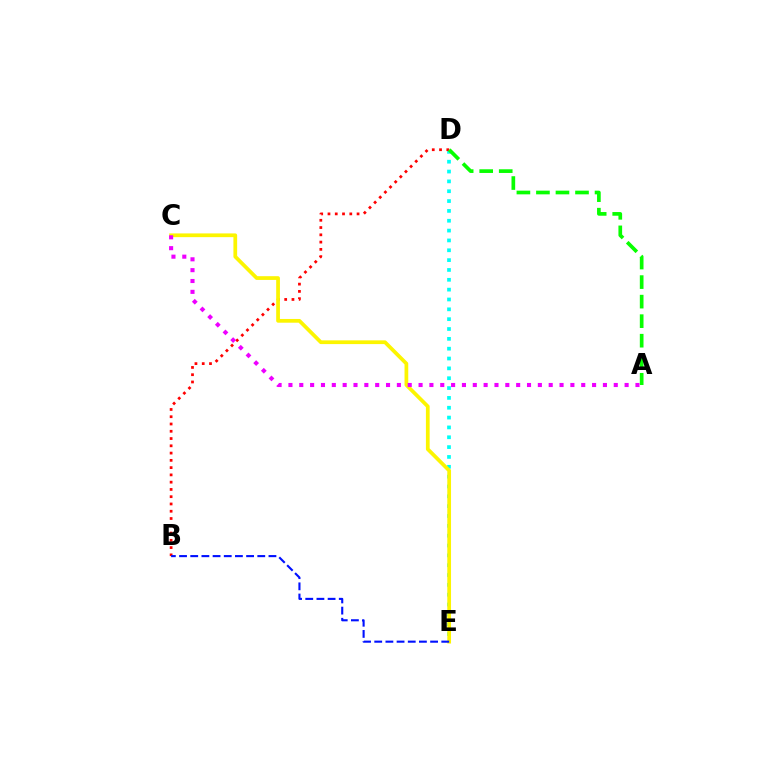{('D', 'E'): [{'color': '#00fff6', 'line_style': 'dotted', 'thickness': 2.67}], ('B', 'D'): [{'color': '#ff0000', 'line_style': 'dotted', 'thickness': 1.98}], ('A', 'D'): [{'color': '#08ff00', 'line_style': 'dashed', 'thickness': 2.65}], ('C', 'E'): [{'color': '#fcf500', 'line_style': 'solid', 'thickness': 2.69}], ('A', 'C'): [{'color': '#ee00ff', 'line_style': 'dotted', 'thickness': 2.95}], ('B', 'E'): [{'color': '#0010ff', 'line_style': 'dashed', 'thickness': 1.52}]}